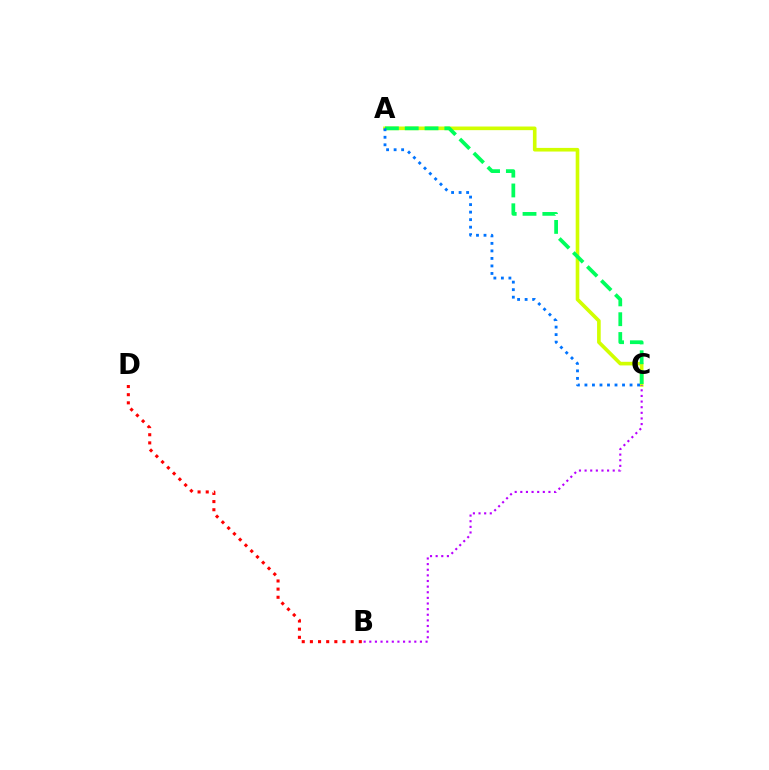{('A', 'C'): [{'color': '#d1ff00', 'line_style': 'solid', 'thickness': 2.62}, {'color': '#00ff5c', 'line_style': 'dashed', 'thickness': 2.69}, {'color': '#0074ff', 'line_style': 'dotted', 'thickness': 2.04}], ('B', 'D'): [{'color': '#ff0000', 'line_style': 'dotted', 'thickness': 2.21}], ('B', 'C'): [{'color': '#b900ff', 'line_style': 'dotted', 'thickness': 1.53}]}